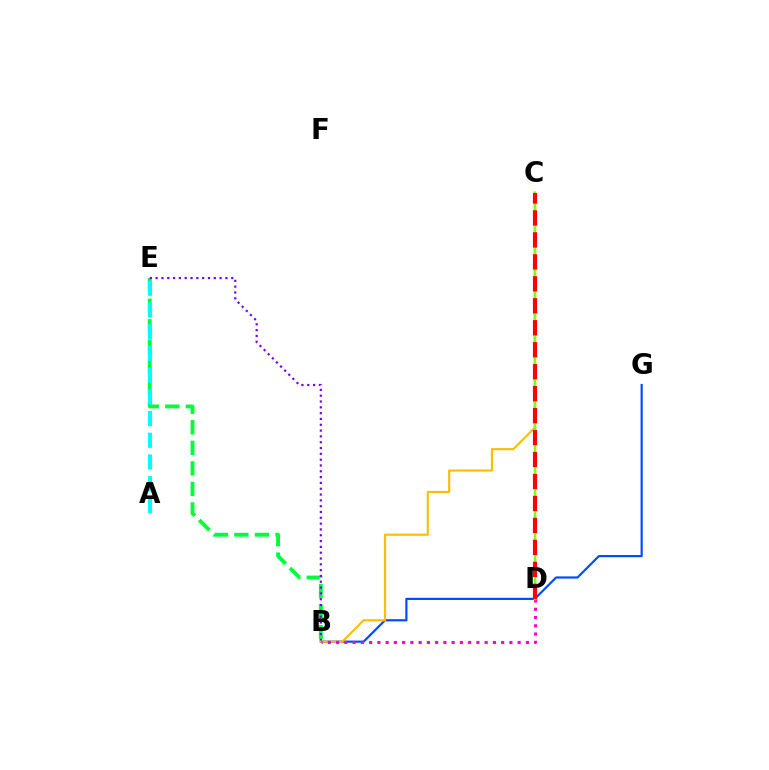{('B', 'E'): [{'color': '#00ff39', 'line_style': 'dashed', 'thickness': 2.79}, {'color': '#7200ff', 'line_style': 'dotted', 'thickness': 1.58}], ('B', 'G'): [{'color': '#004bff', 'line_style': 'solid', 'thickness': 1.57}], ('B', 'C'): [{'color': '#ffbd00', 'line_style': 'solid', 'thickness': 1.54}], ('B', 'D'): [{'color': '#ff00cf', 'line_style': 'dotted', 'thickness': 2.24}], ('C', 'D'): [{'color': '#84ff00', 'line_style': 'solid', 'thickness': 1.78}, {'color': '#ff0000', 'line_style': 'dashed', 'thickness': 2.98}], ('A', 'E'): [{'color': '#00fff6', 'line_style': 'dashed', 'thickness': 2.95}]}